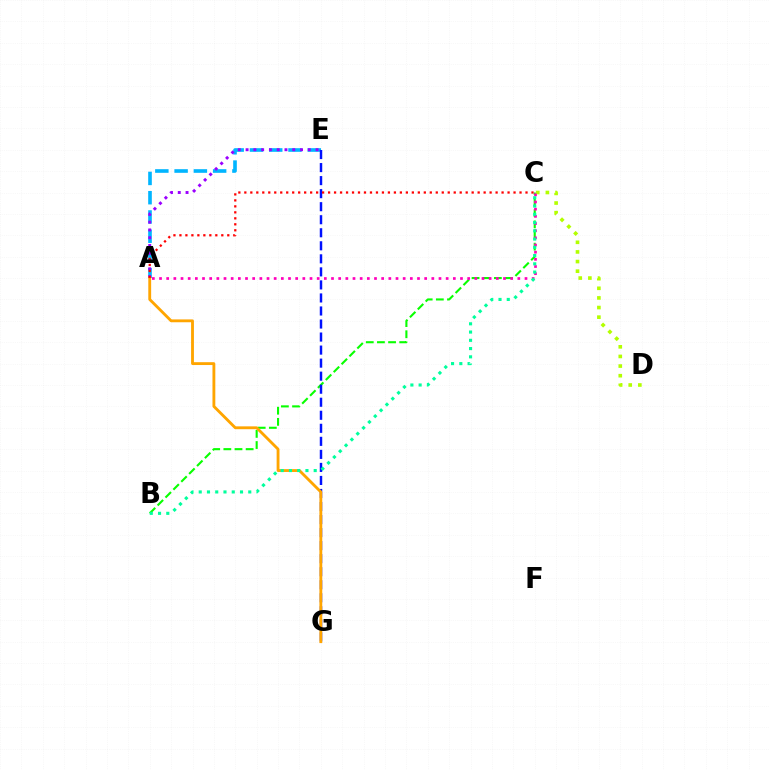{('A', 'E'): [{'color': '#00b5ff', 'line_style': 'dashed', 'thickness': 2.62}, {'color': '#9b00ff', 'line_style': 'dotted', 'thickness': 2.11}], ('B', 'C'): [{'color': '#08ff00', 'line_style': 'dashed', 'thickness': 1.51}, {'color': '#00ff9d', 'line_style': 'dotted', 'thickness': 2.24}], ('C', 'D'): [{'color': '#b3ff00', 'line_style': 'dotted', 'thickness': 2.62}], ('E', 'G'): [{'color': '#0010ff', 'line_style': 'dashed', 'thickness': 1.77}], ('A', 'C'): [{'color': '#ff00bd', 'line_style': 'dotted', 'thickness': 1.95}, {'color': '#ff0000', 'line_style': 'dotted', 'thickness': 1.63}], ('A', 'G'): [{'color': '#ffa500', 'line_style': 'solid', 'thickness': 2.05}]}